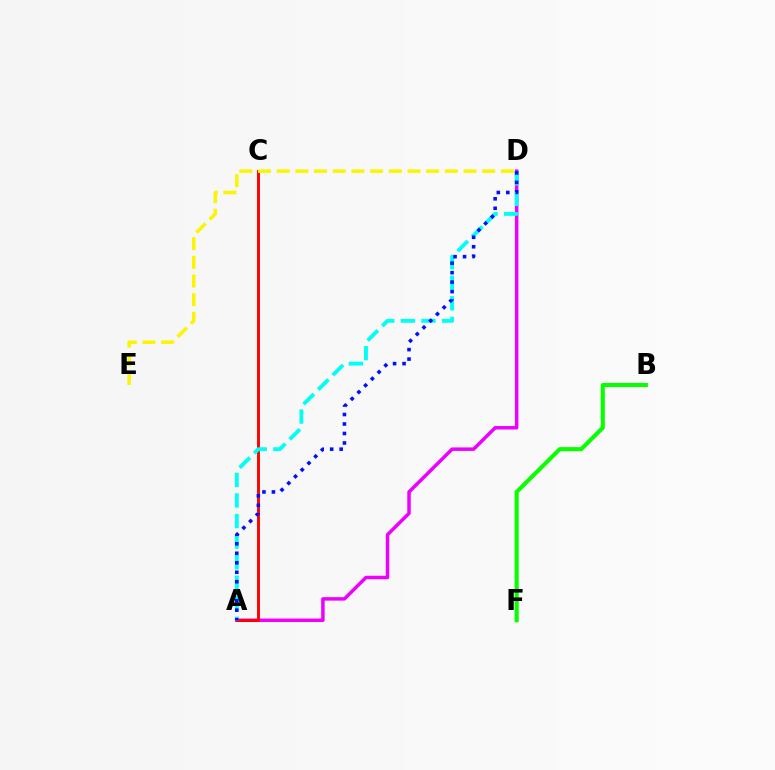{('A', 'D'): [{'color': '#ee00ff', 'line_style': 'solid', 'thickness': 2.51}, {'color': '#00fff6', 'line_style': 'dashed', 'thickness': 2.79}, {'color': '#0010ff', 'line_style': 'dotted', 'thickness': 2.58}], ('A', 'C'): [{'color': '#ff0000', 'line_style': 'solid', 'thickness': 2.09}], ('B', 'F'): [{'color': '#08ff00', 'line_style': 'solid', 'thickness': 2.94}], ('D', 'E'): [{'color': '#fcf500', 'line_style': 'dashed', 'thickness': 2.54}]}